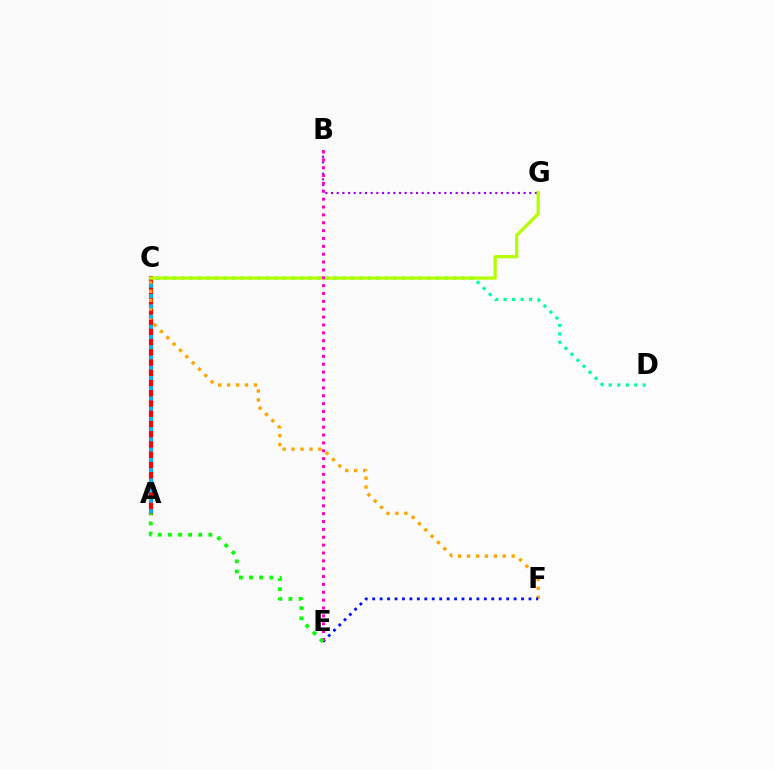{('A', 'C'): [{'color': '#ff0000', 'line_style': 'solid', 'thickness': 3.0}, {'color': '#00b5ff', 'line_style': 'dotted', 'thickness': 2.78}], ('C', 'D'): [{'color': '#00ff9d', 'line_style': 'dotted', 'thickness': 2.31}], ('B', 'G'): [{'color': '#9b00ff', 'line_style': 'dotted', 'thickness': 1.54}], ('C', 'F'): [{'color': '#ffa500', 'line_style': 'dotted', 'thickness': 2.43}], ('E', 'F'): [{'color': '#0010ff', 'line_style': 'dotted', 'thickness': 2.02}], ('C', 'G'): [{'color': '#b3ff00', 'line_style': 'solid', 'thickness': 2.35}], ('B', 'E'): [{'color': '#ff00bd', 'line_style': 'dotted', 'thickness': 2.14}], ('A', 'E'): [{'color': '#08ff00', 'line_style': 'dotted', 'thickness': 2.75}]}